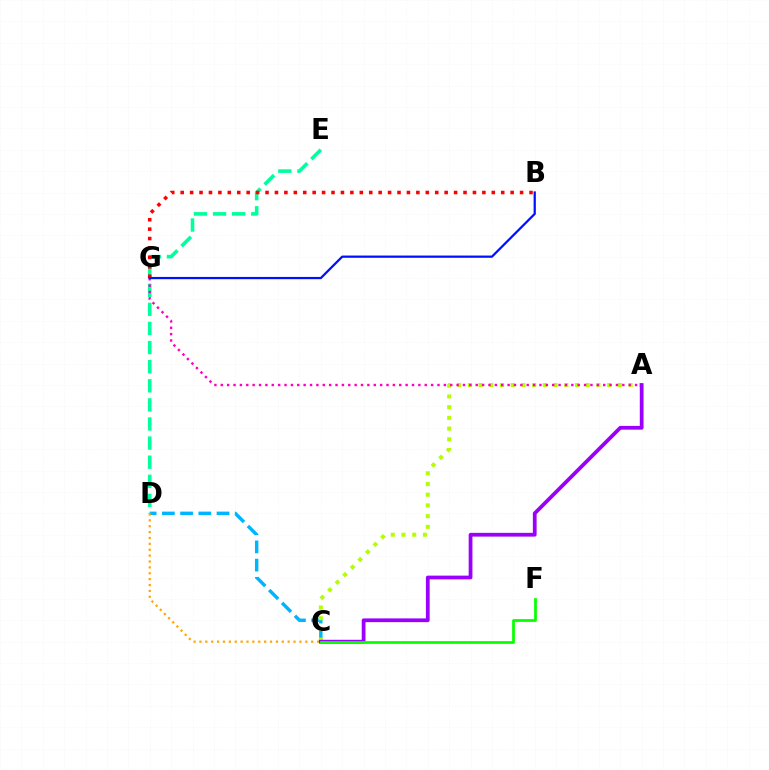{('C', 'D'): [{'color': '#00b5ff', 'line_style': 'dashed', 'thickness': 2.48}, {'color': '#ffa500', 'line_style': 'dotted', 'thickness': 1.6}], ('D', 'E'): [{'color': '#00ff9d', 'line_style': 'dashed', 'thickness': 2.59}], ('A', 'C'): [{'color': '#b3ff00', 'line_style': 'dotted', 'thickness': 2.91}, {'color': '#9b00ff', 'line_style': 'solid', 'thickness': 2.7}], ('A', 'G'): [{'color': '#ff00bd', 'line_style': 'dotted', 'thickness': 1.73}], ('B', 'G'): [{'color': '#ff0000', 'line_style': 'dotted', 'thickness': 2.56}, {'color': '#0010ff', 'line_style': 'solid', 'thickness': 1.61}], ('C', 'F'): [{'color': '#08ff00', 'line_style': 'solid', 'thickness': 1.98}]}